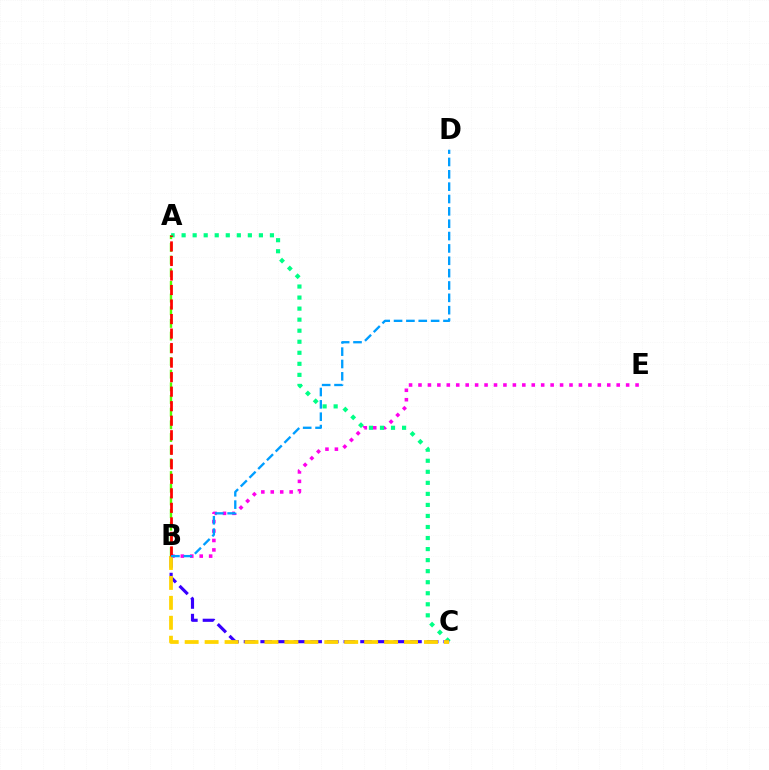{('B', 'E'): [{'color': '#ff00ed', 'line_style': 'dotted', 'thickness': 2.56}], ('A', 'B'): [{'color': '#4fff00', 'line_style': 'dashed', 'thickness': 1.72}, {'color': '#ff0000', 'line_style': 'dashed', 'thickness': 1.97}], ('A', 'C'): [{'color': '#00ff86', 'line_style': 'dotted', 'thickness': 3.0}], ('B', 'C'): [{'color': '#3700ff', 'line_style': 'dashed', 'thickness': 2.26}, {'color': '#ffd500', 'line_style': 'dashed', 'thickness': 2.71}], ('B', 'D'): [{'color': '#009eff', 'line_style': 'dashed', 'thickness': 1.68}]}